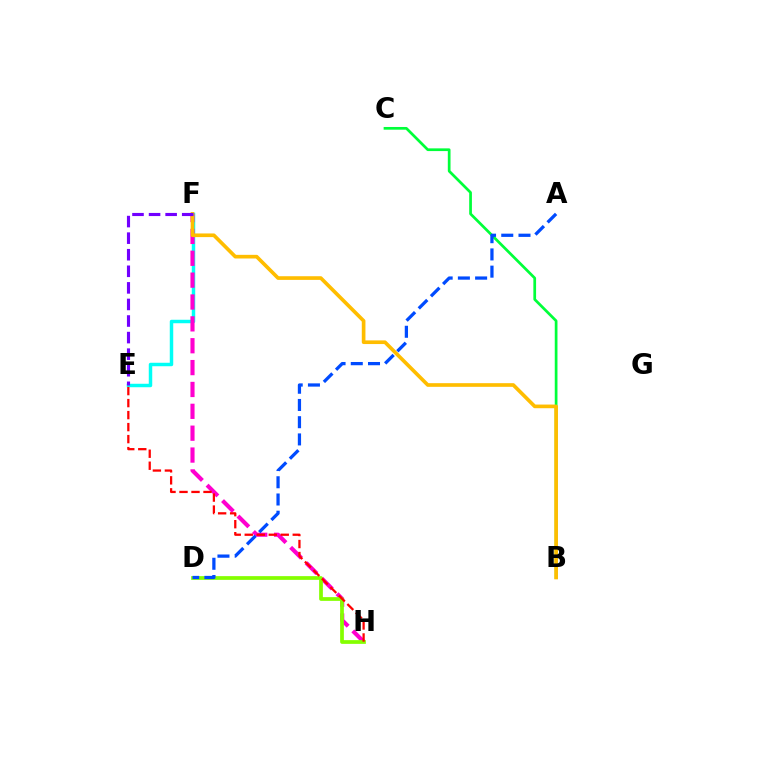{('E', 'F'): [{'color': '#00fff6', 'line_style': 'solid', 'thickness': 2.5}, {'color': '#7200ff', 'line_style': 'dashed', 'thickness': 2.25}], ('F', 'H'): [{'color': '#ff00cf', 'line_style': 'dashed', 'thickness': 2.97}], ('B', 'C'): [{'color': '#00ff39', 'line_style': 'solid', 'thickness': 1.96}], ('D', 'H'): [{'color': '#84ff00', 'line_style': 'solid', 'thickness': 2.69}], ('B', 'F'): [{'color': '#ffbd00', 'line_style': 'solid', 'thickness': 2.63}], ('E', 'H'): [{'color': '#ff0000', 'line_style': 'dashed', 'thickness': 1.63}], ('A', 'D'): [{'color': '#004bff', 'line_style': 'dashed', 'thickness': 2.34}]}